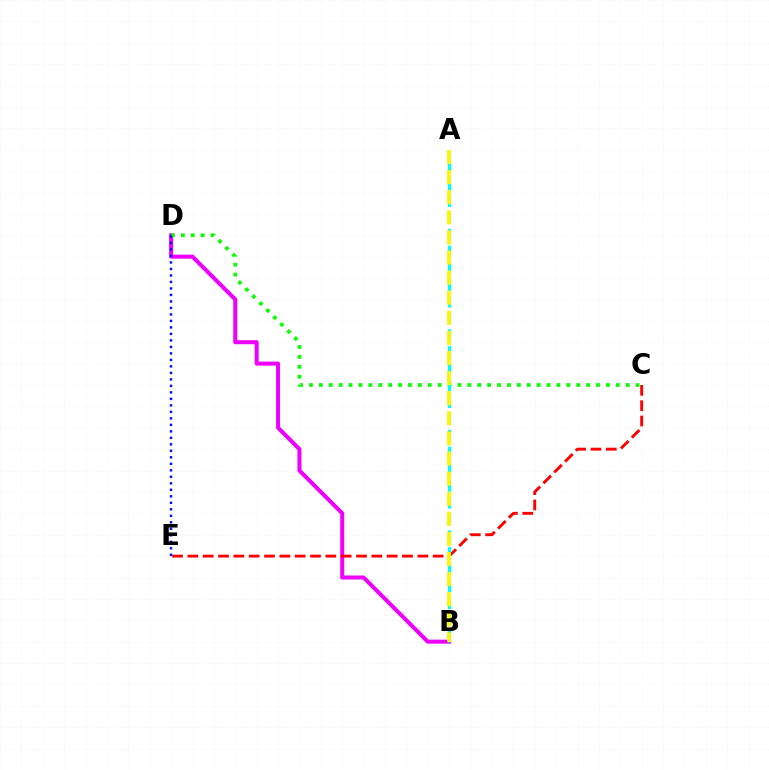{('B', 'D'): [{'color': '#ee00ff', 'line_style': 'solid', 'thickness': 2.89}], ('C', 'D'): [{'color': '#08ff00', 'line_style': 'dotted', 'thickness': 2.69}], ('C', 'E'): [{'color': '#ff0000', 'line_style': 'dashed', 'thickness': 2.08}], ('D', 'E'): [{'color': '#0010ff', 'line_style': 'dotted', 'thickness': 1.76}], ('A', 'B'): [{'color': '#00fff6', 'line_style': 'dashed', 'thickness': 2.28}, {'color': '#fcf500', 'line_style': 'dashed', 'thickness': 2.73}]}